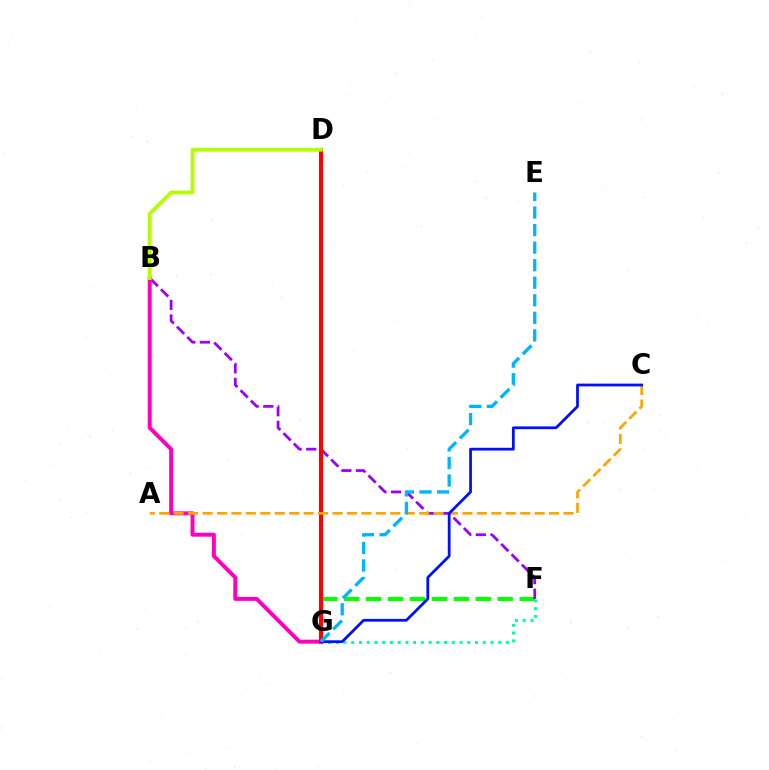{('F', 'G'): [{'color': '#08ff00', 'line_style': 'dashed', 'thickness': 2.98}, {'color': '#00ff9d', 'line_style': 'dotted', 'thickness': 2.1}], ('B', 'F'): [{'color': '#9b00ff', 'line_style': 'dashed', 'thickness': 1.99}], ('D', 'G'): [{'color': '#ff0000', 'line_style': 'solid', 'thickness': 2.96}], ('B', 'G'): [{'color': '#ff00bd', 'line_style': 'solid', 'thickness': 2.85}], ('A', 'C'): [{'color': '#ffa500', 'line_style': 'dashed', 'thickness': 1.96}], ('C', 'G'): [{'color': '#0010ff', 'line_style': 'solid', 'thickness': 1.99}], ('E', 'G'): [{'color': '#00b5ff', 'line_style': 'dashed', 'thickness': 2.38}], ('B', 'D'): [{'color': '#b3ff00', 'line_style': 'solid', 'thickness': 2.73}]}